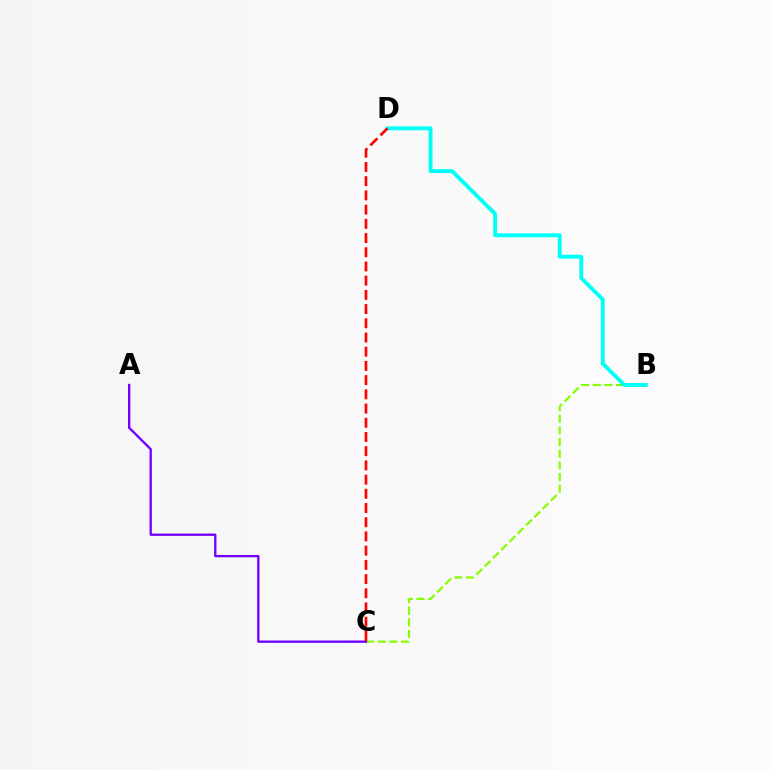{('B', 'C'): [{'color': '#84ff00', 'line_style': 'dashed', 'thickness': 1.58}], ('B', 'D'): [{'color': '#00fff6', 'line_style': 'solid', 'thickness': 2.79}], ('A', 'C'): [{'color': '#7200ff', 'line_style': 'solid', 'thickness': 1.67}], ('C', 'D'): [{'color': '#ff0000', 'line_style': 'dashed', 'thickness': 1.93}]}